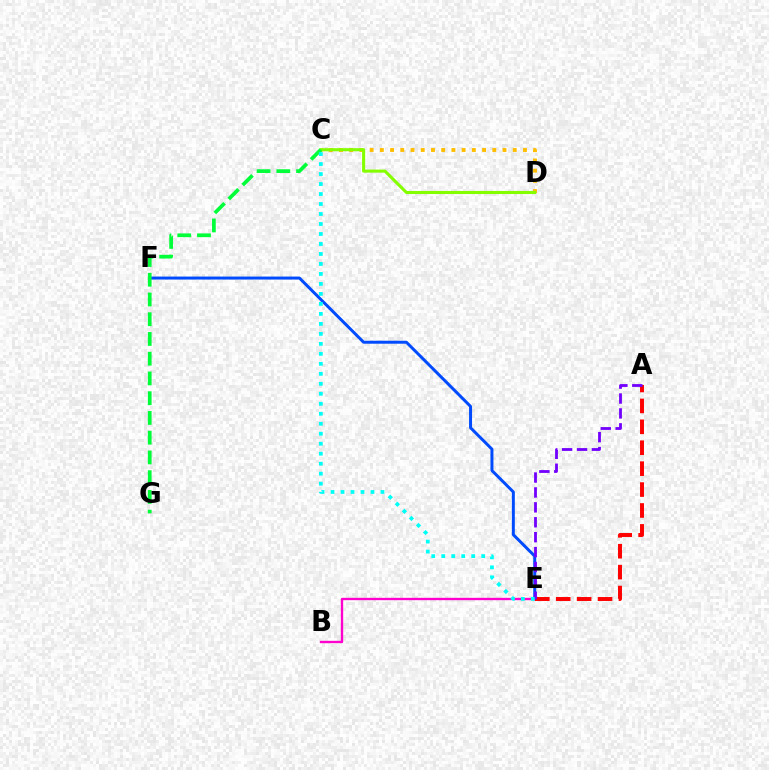{('C', 'D'): [{'color': '#ffbd00', 'line_style': 'dotted', 'thickness': 2.78}, {'color': '#84ff00', 'line_style': 'solid', 'thickness': 2.21}], ('E', 'F'): [{'color': '#004bff', 'line_style': 'solid', 'thickness': 2.15}], ('B', 'E'): [{'color': '#ff00cf', 'line_style': 'solid', 'thickness': 1.69}], ('A', 'E'): [{'color': '#ff0000', 'line_style': 'dashed', 'thickness': 2.84}, {'color': '#7200ff', 'line_style': 'dashed', 'thickness': 2.03}], ('C', 'G'): [{'color': '#00ff39', 'line_style': 'dashed', 'thickness': 2.68}], ('C', 'E'): [{'color': '#00fff6', 'line_style': 'dotted', 'thickness': 2.71}]}